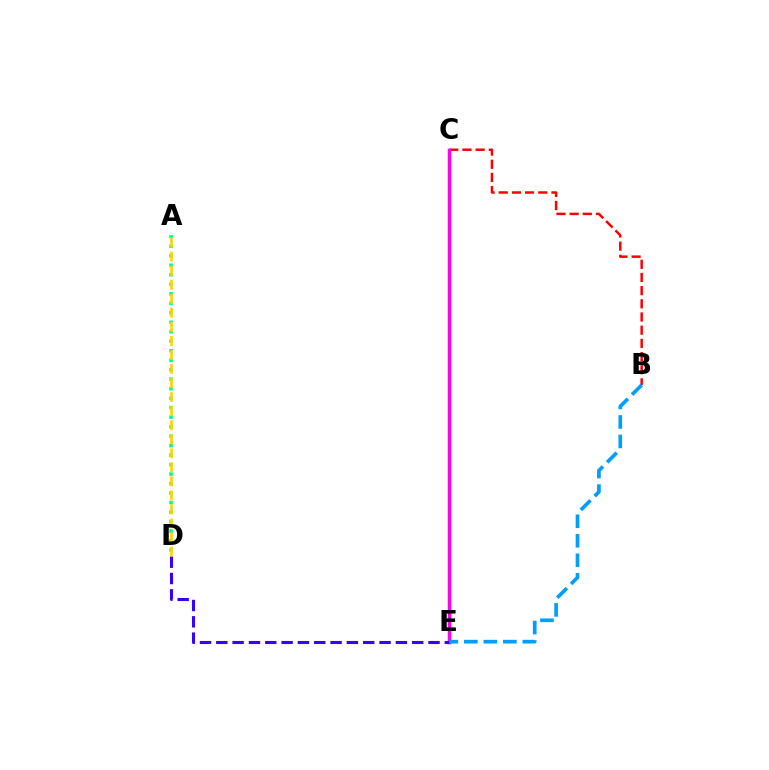{('B', 'C'): [{'color': '#ff0000', 'line_style': 'dashed', 'thickness': 1.79}], ('A', 'D'): [{'color': '#00ff86', 'line_style': 'dotted', 'thickness': 2.58}, {'color': '#ffd500', 'line_style': 'dashed', 'thickness': 1.91}], ('C', 'E'): [{'color': '#4fff00', 'line_style': 'solid', 'thickness': 2.18}, {'color': '#ff00ed', 'line_style': 'solid', 'thickness': 2.5}], ('D', 'E'): [{'color': '#3700ff', 'line_style': 'dashed', 'thickness': 2.22}], ('B', 'E'): [{'color': '#009eff', 'line_style': 'dashed', 'thickness': 2.65}]}